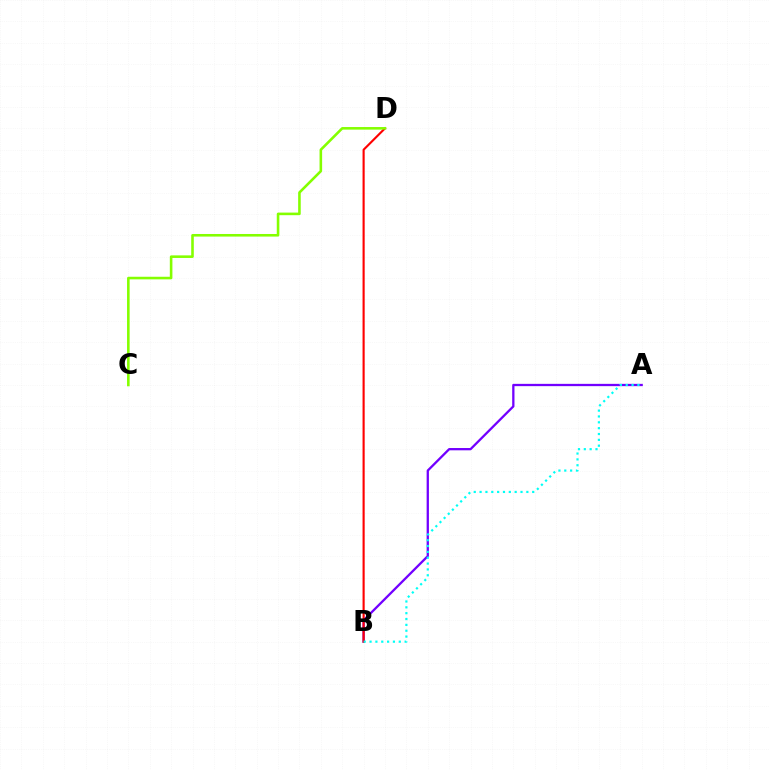{('A', 'B'): [{'color': '#7200ff', 'line_style': 'solid', 'thickness': 1.65}, {'color': '#00fff6', 'line_style': 'dotted', 'thickness': 1.59}], ('B', 'D'): [{'color': '#ff0000', 'line_style': 'solid', 'thickness': 1.53}], ('C', 'D'): [{'color': '#84ff00', 'line_style': 'solid', 'thickness': 1.86}]}